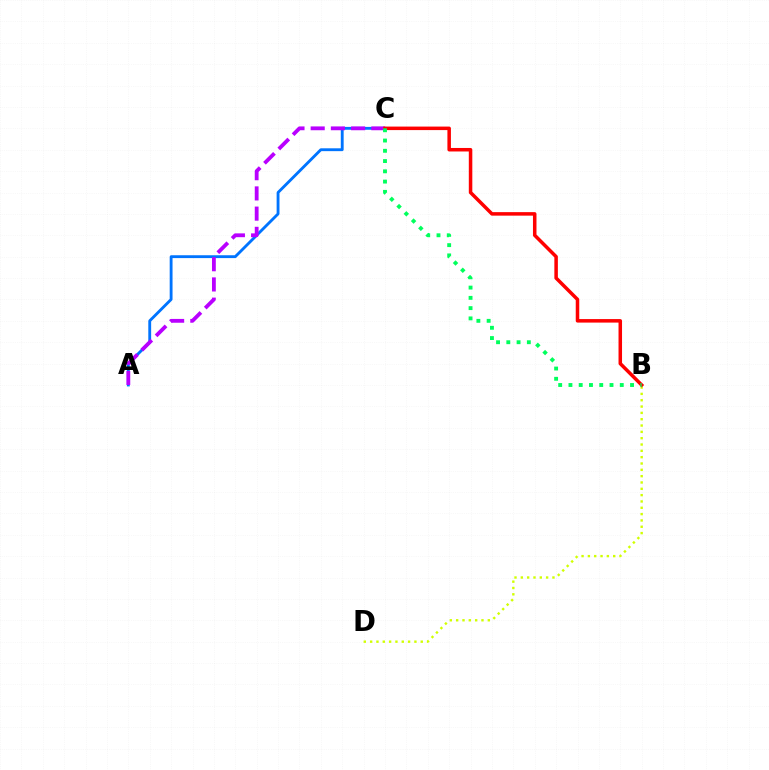{('A', 'C'): [{'color': '#0074ff', 'line_style': 'solid', 'thickness': 2.05}, {'color': '#b900ff', 'line_style': 'dashed', 'thickness': 2.75}], ('B', 'D'): [{'color': '#d1ff00', 'line_style': 'dotted', 'thickness': 1.72}], ('B', 'C'): [{'color': '#ff0000', 'line_style': 'solid', 'thickness': 2.53}, {'color': '#00ff5c', 'line_style': 'dotted', 'thickness': 2.79}]}